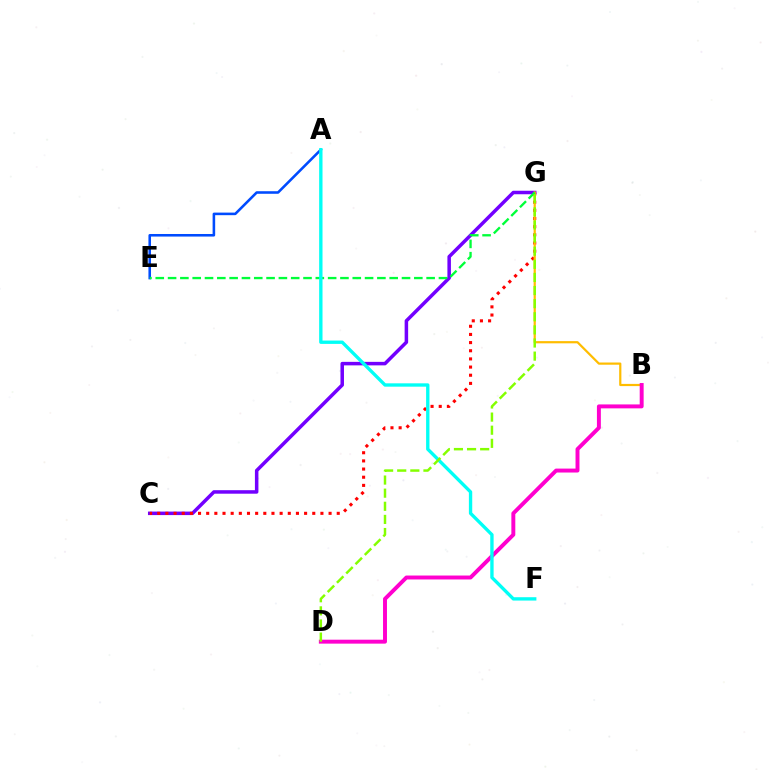{('C', 'G'): [{'color': '#7200ff', 'line_style': 'solid', 'thickness': 2.53}, {'color': '#ff0000', 'line_style': 'dotted', 'thickness': 2.22}], ('B', 'G'): [{'color': '#ffbd00', 'line_style': 'solid', 'thickness': 1.59}], ('A', 'E'): [{'color': '#004bff', 'line_style': 'solid', 'thickness': 1.85}], ('E', 'G'): [{'color': '#00ff39', 'line_style': 'dashed', 'thickness': 1.67}], ('B', 'D'): [{'color': '#ff00cf', 'line_style': 'solid', 'thickness': 2.83}], ('A', 'F'): [{'color': '#00fff6', 'line_style': 'solid', 'thickness': 2.41}], ('D', 'G'): [{'color': '#84ff00', 'line_style': 'dashed', 'thickness': 1.78}]}